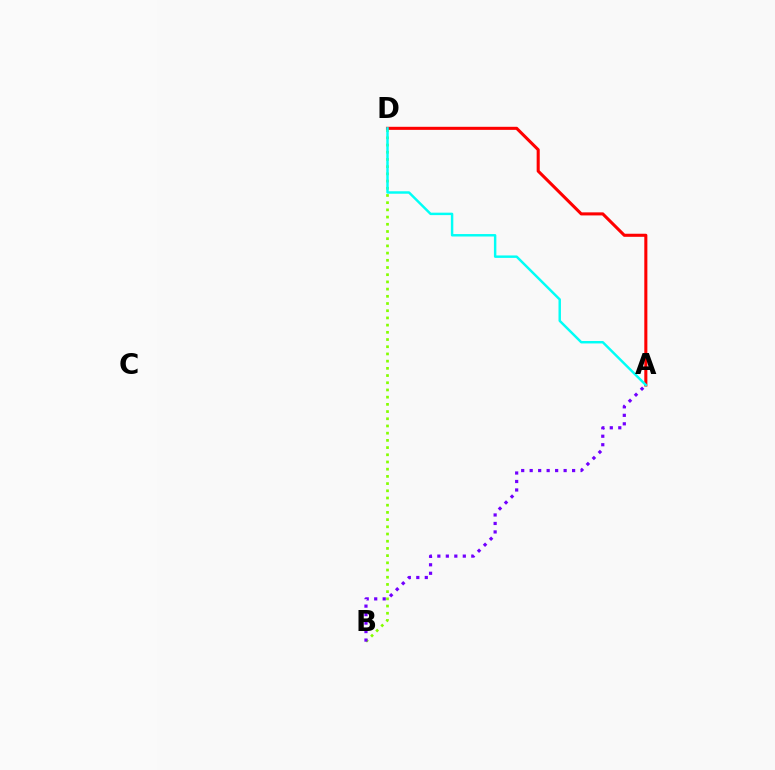{('B', 'D'): [{'color': '#84ff00', 'line_style': 'dotted', 'thickness': 1.96}], ('A', 'D'): [{'color': '#ff0000', 'line_style': 'solid', 'thickness': 2.21}, {'color': '#00fff6', 'line_style': 'solid', 'thickness': 1.76}], ('A', 'B'): [{'color': '#7200ff', 'line_style': 'dotted', 'thickness': 2.31}]}